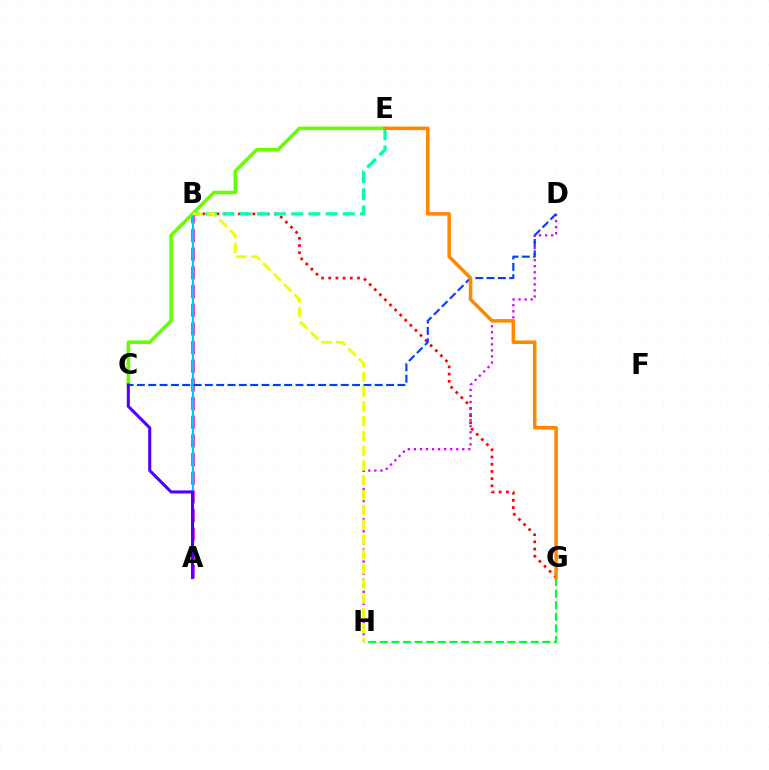{('B', 'G'): [{'color': '#ff0000', 'line_style': 'dotted', 'thickness': 1.95}], ('B', 'E'): [{'color': '#00ffaf', 'line_style': 'dashed', 'thickness': 2.34}], ('A', 'B'): [{'color': '#ff00a0', 'line_style': 'dashed', 'thickness': 2.54}, {'color': '#00c7ff', 'line_style': 'solid', 'thickness': 1.56}], ('D', 'H'): [{'color': '#d600ff', 'line_style': 'dotted', 'thickness': 1.64}], ('G', 'H'): [{'color': '#00ff27', 'line_style': 'dashed', 'thickness': 1.58}], ('C', 'E'): [{'color': '#66ff00', 'line_style': 'solid', 'thickness': 2.55}], ('C', 'D'): [{'color': '#003fff', 'line_style': 'dashed', 'thickness': 1.54}], ('A', 'C'): [{'color': '#4f00ff', 'line_style': 'solid', 'thickness': 2.2}], ('E', 'G'): [{'color': '#ff8800', 'line_style': 'solid', 'thickness': 2.55}], ('B', 'H'): [{'color': '#eeff00', 'line_style': 'dashed', 'thickness': 2.01}]}